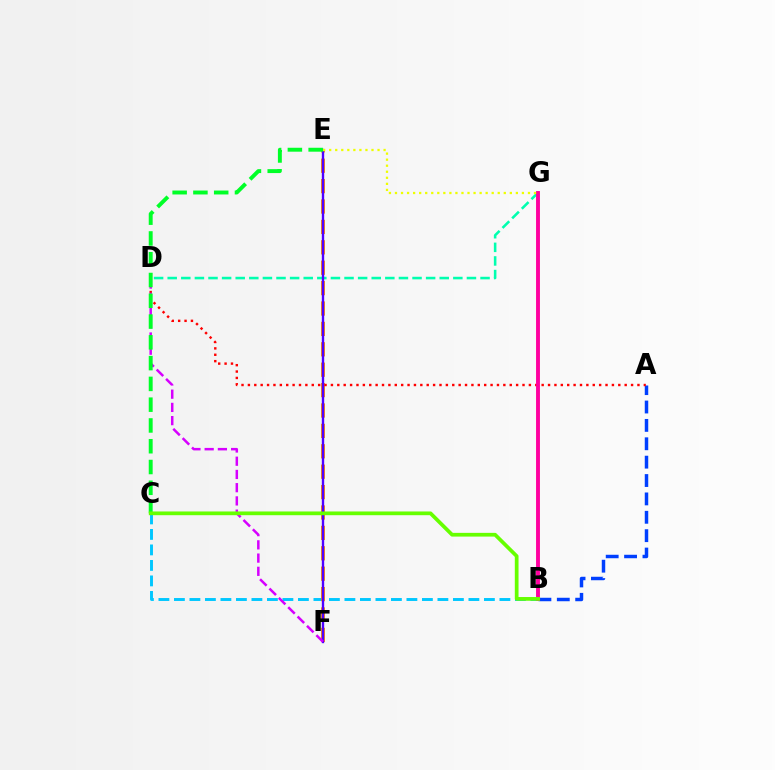{('B', 'C'): [{'color': '#00c7ff', 'line_style': 'dashed', 'thickness': 2.11}, {'color': '#66ff00', 'line_style': 'solid', 'thickness': 2.68}], ('A', 'B'): [{'color': '#003fff', 'line_style': 'dashed', 'thickness': 2.5}], ('D', 'G'): [{'color': '#00ffaf', 'line_style': 'dashed', 'thickness': 1.85}], ('E', 'F'): [{'color': '#ff8800', 'line_style': 'dashed', 'thickness': 2.77}, {'color': '#4f00ff', 'line_style': 'solid', 'thickness': 1.7}], ('A', 'D'): [{'color': '#ff0000', 'line_style': 'dotted', 'thickness': 1.74}], ('B', 'G'): [{'color': '#ff00a0', 'line_style': 'solid', 'thickness': 2.8}], ('D', 'F'): [{'color': '#d600ff', 'line_style': 'dashed', 'thickness': 1.8}], ('E', 'G'): [{'color': '#eeff00', 'line_style': 'dotted', 'thickness': 1.64}], ('C', 'E'): [{'color': '#00ff27', 'line_style': 'dashed', 'thickness': 2.82}]}